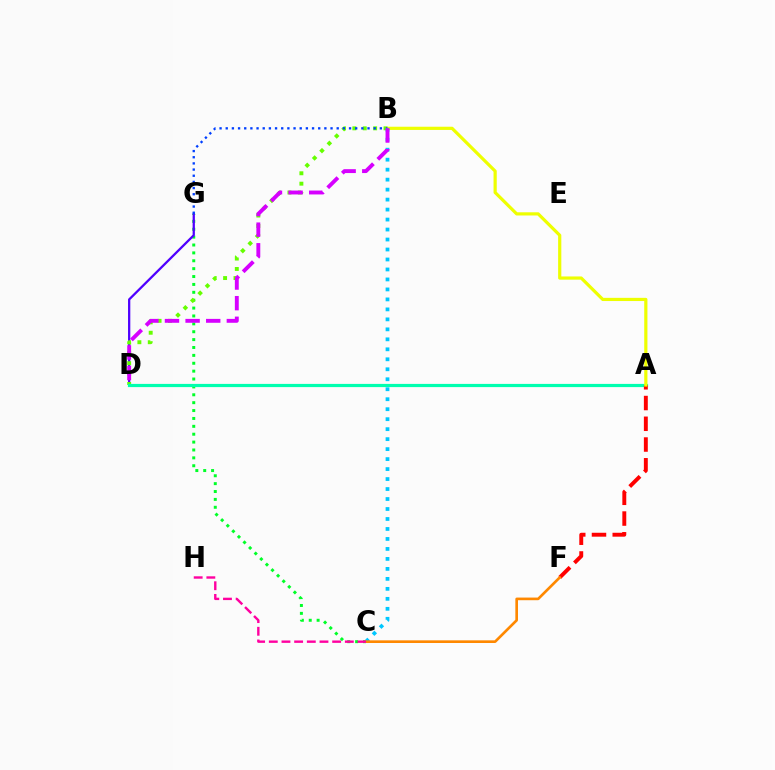{('C', 'G'): [{'color': '#00ff27', 'line_style': 'dotted', 'thickness': 2.14}], ('D', 'G'): [{'color': '#4f00ff', 'line_style': 'solid', 'thickness': 1.63}], ('B', 'D'): [{'color': '#66ff00', 'line_style': 'dotted', 'thickness': 2.82}, {'color': '#d600ff', 'line_style': 'dashed', 'thickness': 2.8}], ('A', 'D'): [{'color': '#00ffaf', 'line_style': 'solid', 'thickness': 2.3}], ('A', 'F'): [{'color': '#ff0000', 'line_style': 'dashed', 'thickness': 2.82}], ('A', 'B'): [{'color': '#eeff00', 'line_style': 'solid', 'thickness': 2.3}], ('B', 'G'): [{'color': '#003fff', 'line_style': 'dotted', 'thickness': 1.68}], ('B', 'C'): [{'color': '#00c7ff', 'line_style': 'dotted', 'thickness': 2.71}], ('C', 'F'): [{'color': '#ff8800', 'line_style': 'solid', 'thickness': 1.91}], ('C', 'H'): [{'color': '#ff00a0', 'line_style': 'dashed', 'thickness': 1.72}]}